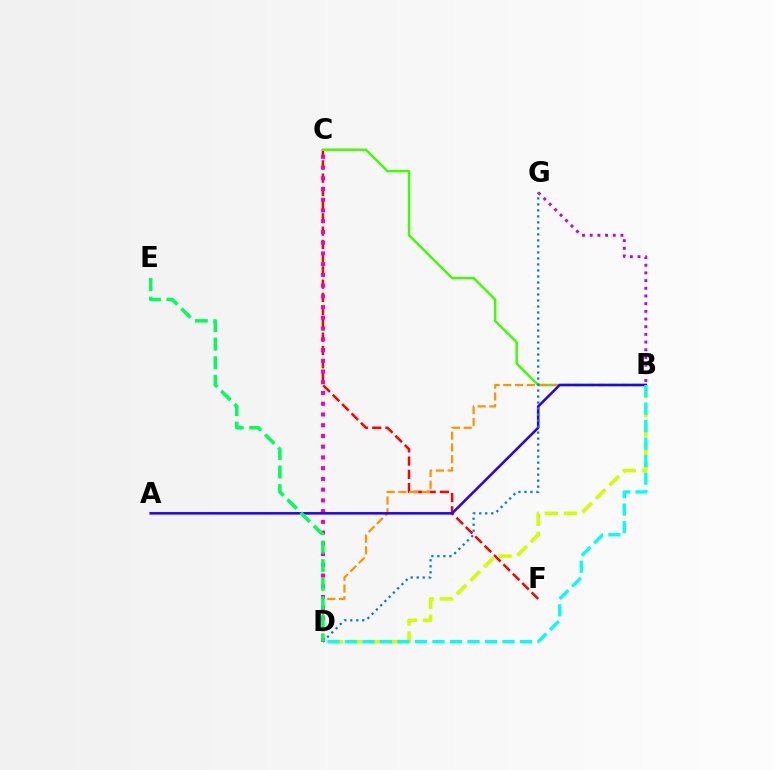{('C', 'F'): [{'color': '#ff0000', 'line_style': 'dashed', 'thickness': 1.8}], ('B', 'G'): [{'color': '#b900ff', 'line_style': 'dotted', 'thickness': 2.09}], ('B', 'D'): [{'color': '#d1ff00', 'line_style': 'dashed', 'thickness': 2.6}, {'color': '#ff9400', 'line_style': 'dashed', 'thickness': 1.6}, {'color': '#00fff6', 'line_style': 'dashed', 'thickness': 2.38}], ('B', 'C'): [{'color': '#3dff00', 'line_style': 'solid', 'thickness': 1.74}], ('C', 'D'): [{'color': '#ff00ac', 'line_style': 'dotted', 'thickness': 2.92}], ('A', 'B'): [{'color': '#2500ff', 'line_style': 'solid', 'thickness': 1.83}], ('D', 'G'): [{'color': '#0074ff', 'line_style': 'dotted', 'thickness': 1.63}], ('D', 'E'): [{'color': '#00ff5c', 'line_style': 'dashed', 'thickness': 2.53}]}